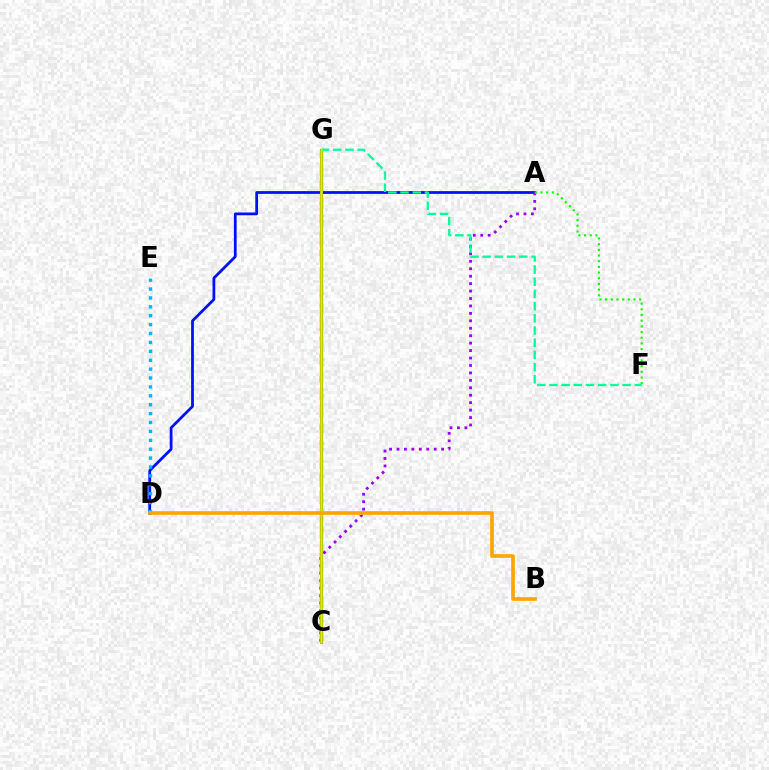{('A', 'D'): [{'color': '#0010ff', 'line_style': 'solid', 'thickness': 1.99}], ('C', 'G'): [{'color': '#ff00bd', 'line_style': 'dashed', 'thickness': 2.35}, {'color': '#ff0000', 'line_style': 'solid', 'thickness': 2.19}, {'color': '#b3ff00', 'line_style': 'solid', 'thickness': 1.88}], ('A', 'C'): [{'color': '#9b00ff', 'line_style': 'dotted', 'thickness': 2.02}], ('D', 'E'): [{'color': '#00b5ff', 'line_style': 'dotted', 'thickness': 2.42}], ('F', 'G'): [{'color': '#00ff9d', 'line_style': 'dashed', 'thickness': 1.66}], ('A', 'F'): [{'color': '#08ff00', 'line_style': 'dotted', 'thickness': 1.54}], ('B', 'D'): [{'color': '#ffa500', 'line_style': 'solid', 'thickness': 2.63}]}